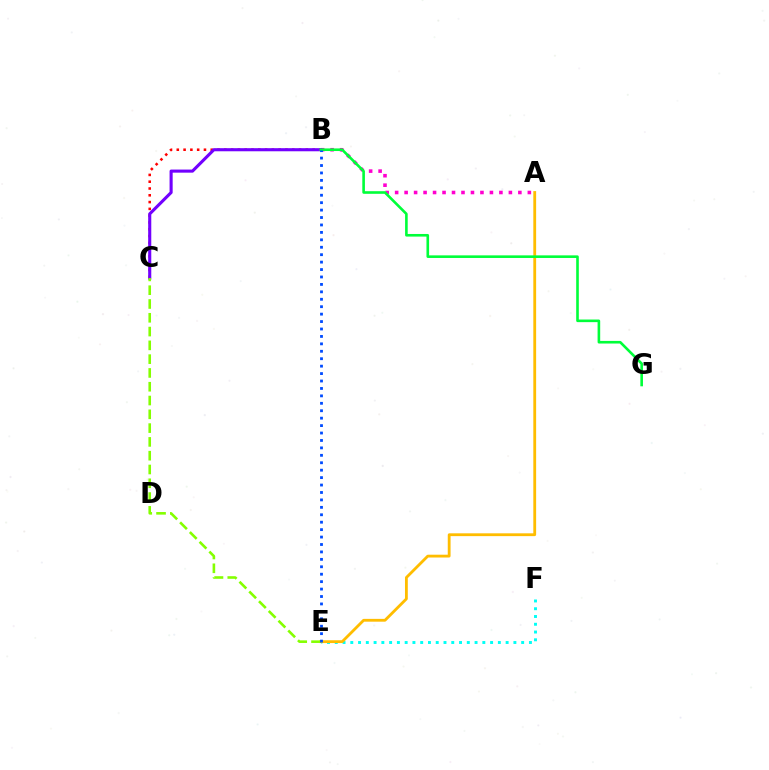{('A', 'B'): [{'color': '#ff00cf', 'line_style': 'dotted', 'thickness': 2.58}], ('B', 'C'): [{'color': '#ff0000', 'line_style': 'dotted', 'thickness': 1.84}, {'color': '#7200ff', 'line_style': 'solid', 'thickness': 2.23}], ('E', 'F'): [{'color': '#00fff6', 'line_style': 'dotted', 'thickness': 2.11}], ('A', 'E'): [{'color': '#ffbd00', 'line_style': 'solid', 'thickness': 2.03}], ('C', 'E'): [{'color': '#84ff00', 'line_style': 'dashed', 'thickness': 1.87}], ('B', 'G'): [{'color': '#00ff39', 'line_style': 'solid', 'thickness': 1.88}], ('B', 'E'): [{'color': '#004bff', 'line_style': 'dotted', 'thickness': 2.02}]}